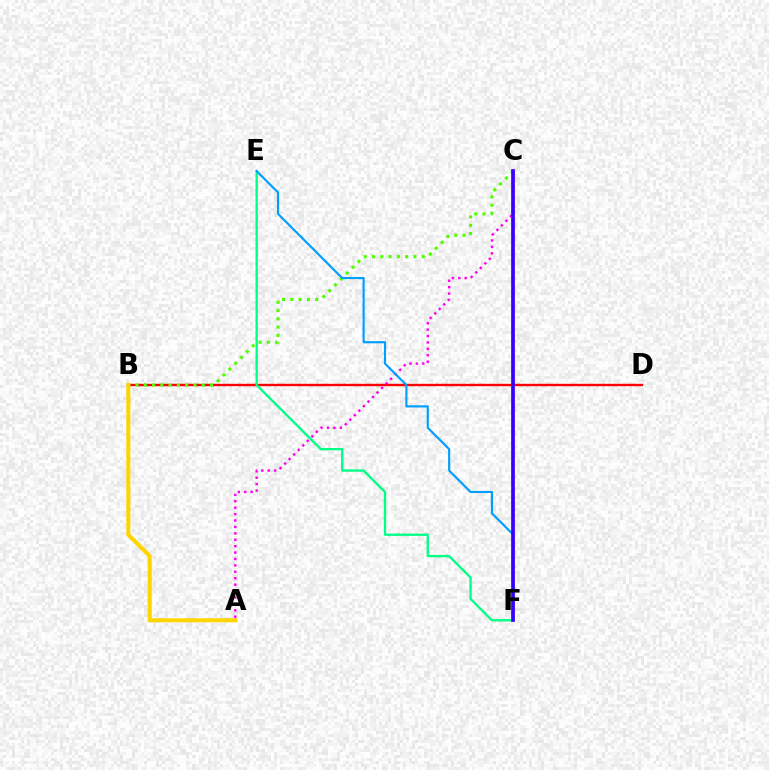{('B', 'D'): [{'color': '#ff0000', 'line_style': 'solid', 'thickness': 1.71}], ('E', 'F'): [{'color': '#00ff86', 'line_style': 'solid', 'thickness': 1.67}, {'color': '#009eff', 'line_style': 'solid', 'thickness': 1.55}], ('A', 'C'): [{'color': '#ff00ed', 'line_style': 'dotted', 'thickness': 1.74}], ('B', 'C'): [{'color': '#4fff00', 'line_style': 'dotted', 'thickness': 2.25}], ('A', 'B'): [{'color': '#ffd500', 'line_style': 'solid', 'thickness': 2.91}], ('C', 'F'): [{'color': '#3700ff', 'line_style': 'solid', 'thickness': 2.67}]}